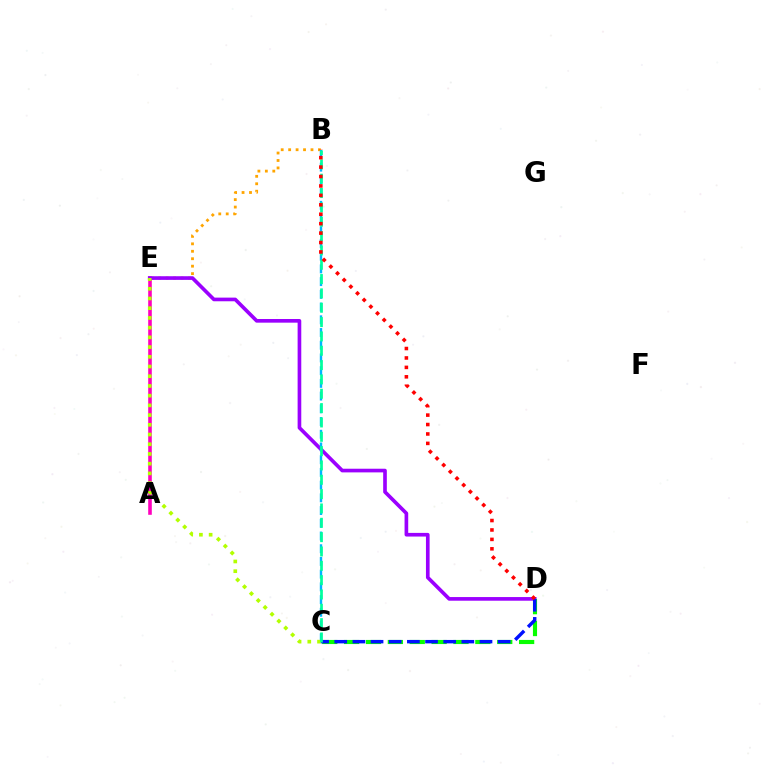{('A', 'E'): [{'color': '#ff00bd', 'line_style': 'solid', 'thickness': 2.59}], ('B', 'E'): [{'color': '#ffa500', 'line_style': 'dotted', 'thickness': 2.02}], ('D', 'E'): [{'color': '#9b00ff', 'line_style': 'solid', 'thickness': 2.63}], ('C', 'D'): [{'color': '#08ff00', 'line_style': 'dashed', 'thickness': 2.97}, {'color': '#0010ff', 'line_style': 'dashed', 'thickness': 2.47}], ('B', 'C'): [{'color': '#00b5ff', 'line_style': 'dashed', 'thickness': 1.73}, {'color': '#00ff9d', 'line_style': 'dashed', 'thickness': 1.95}], ('C', 'E'): [{'color': '#b3ff00', 'line_style': 'dotted', 'thickness': 2.64}], ('B', 'D'): [{'color': '#ff0000', 'line_style': 'dotted', 'thickness': 2.56}]}